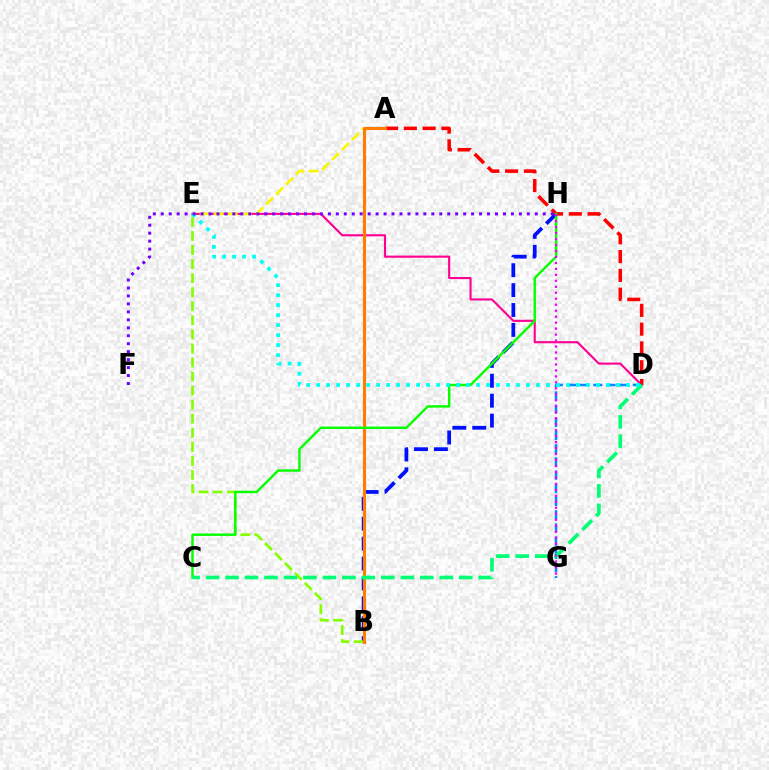{('D', 'E'): [{'color': '#ff0094', 'line_style': 'solid', 'thickness': 1.53}, {'color': '#00fff6', 'line_style': 'dotted', 'thickness': 2.71}], ('B', 'H'): [{'color': '#0010ff', 'line_style': 'dashed', 'thickness': 2.7}], ('B', 'E'): [{'color': '#84ff00', 'line_style': 'dashed', 'thickness': 1.91}], ('A', 'D'): [{'color': '#ff0000', 'line_style': 'dashed', 'thickness': 2.55}], ('D', 'G'): [{'color': '#008cff', 'line_style': 'dashed', 'thickness': 1.79}], ('A', 'E'): [{'color': '#fcf500', 'line_style': 'dashed', 'thickness': 1.91}], ('A', 'B'): [{'color': '#ff7c00', 'line_style': 'solid', 'thickness': 2.24}], ('C', 'H'): [{'color': '#08ff00', 'line_style': 'solid', 'thickness': 1.76}], ('C', 'D'): [{'color': '#00ff74', 'line_style': 'dashed', 'thickness': 2.65}], ('F', 'H'): [{'color': '#7200ff', 'line_style': 'dotted', 'thickness': 2.16}], ('G', 'H'): [{'color': '#ee00ff', 'line_style': 'dotted', 'thickness': 1.62}]}